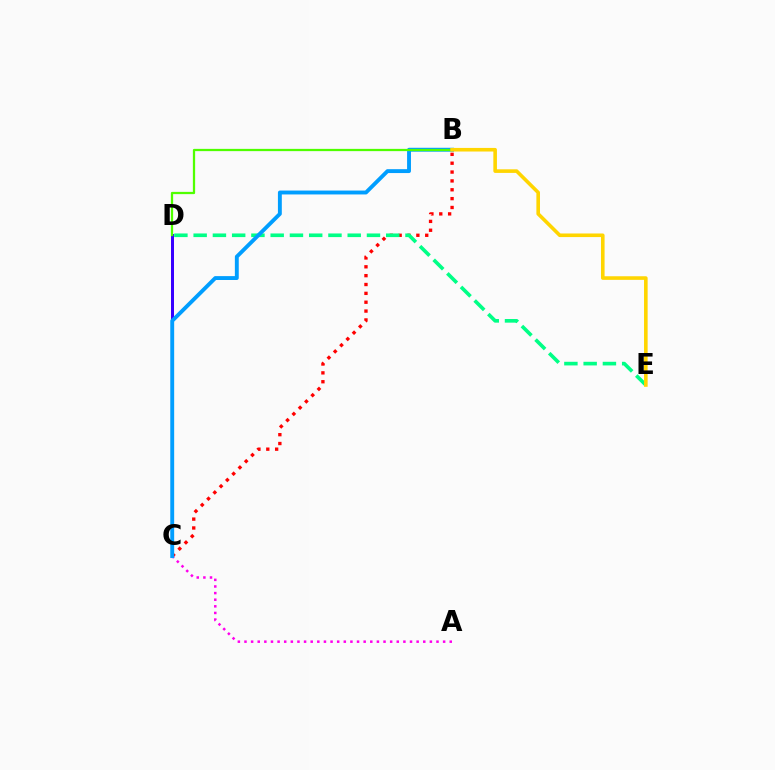{('A', 'C'): [{'color': '#ff00ed', 'line_style': 'dotted', 'thickness': 1.8}], ('B', 'C'): [{'color': '#ff0000', 'line_style': 'dotted', 'thickness': 2.41}, {'color': '#009eff', 'line_style': 'solid', 'thickness': 2.8}], ('C', 'D'): [{'color': '#3700ff', 'line_style': 'solid', 'thickness': 2.16}], ('D', 'E'): [{'color': '#00ff86', 'line_style': 'dashed', 'thickness': 2.62}], ('B', 'D'): [{'color': '#4fff00', 'line_style': 'solid', 'thickness': 1.63}], ('B', 'E'): [{'color': '#ffd500', 'line_style': 'solid', 'thickness': 2.59}]}